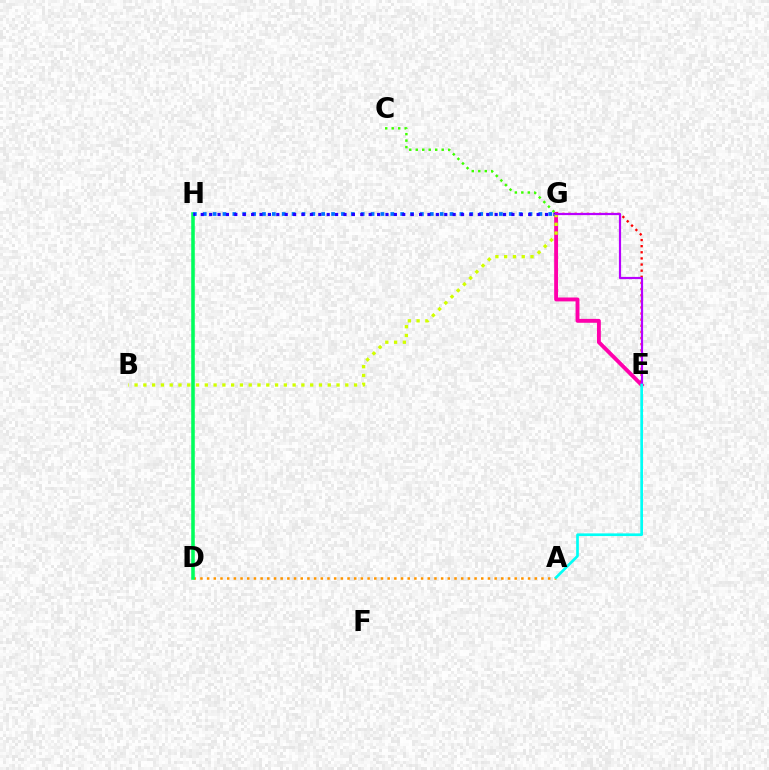{('A', 'D'): [{'color': '#ff9400', 'line_style': 'dotted', 'thickness': 1.82}], ('C', 'G'): [{'color': '#3dff00', 'line_style': 'dotted', 'thickness': 1.76}], ('D', 'H'): [{'color': '#00ff5c', 'line_style': 'solid', 'thickness': 2.56}], ('E', 'G'): [{'color': '#ff00ac', 'line_style': 'solid', 'thickness': 2.8}, {'color': '#ff0000', 'line_style': 'dotted', 'thickness': 1.66}, {'color': '#b900ff', 'line_style': 'solid', 'thickness': 1.58}], ('G', 'H'): [{'color': '#0074ff', 'line_style': 'dotted', 'thickness': 2.68}, {'color': '#2500ff', 'line_style': 'dotted', 'thickness': 2.28}], ('B', 'G'): [{'color': '#d1ff00', 'line_style': 'dotted', 'thickness': 2.39}], ('A', 'E'): [{'color': '#00fff6', 'line_style': 'solid', 'thickness': 1.92}]}